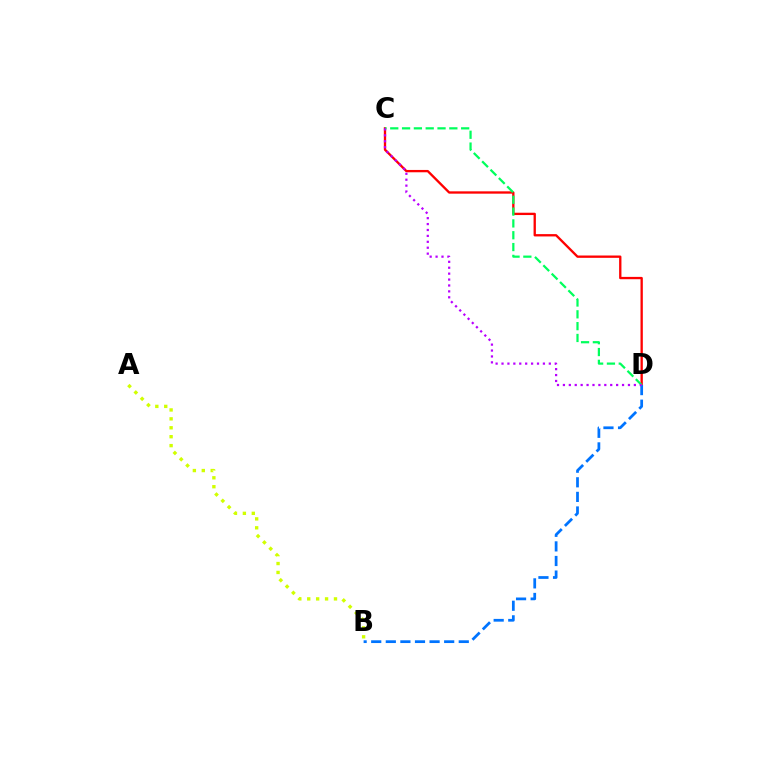{('C', 'D'): [{'color': '#ff0000', 'line_style': 'solid', 'thickness': 1.68}, {'color': '#00ff5c', 'line_style': 'dashed', 'thickness': 1.61}, {'color': '#b900ff', 'line_style': 'dotted', 'thickness': 1.61}], ('A', 'B'): [{'color': '#d1ff00', 'line_style': 'dotted', 'thickness': 2.42}], ('B', 'D'): [{'color': '#0074ff', 'line_style': 'dashed', 'thickness': 1.98}]}